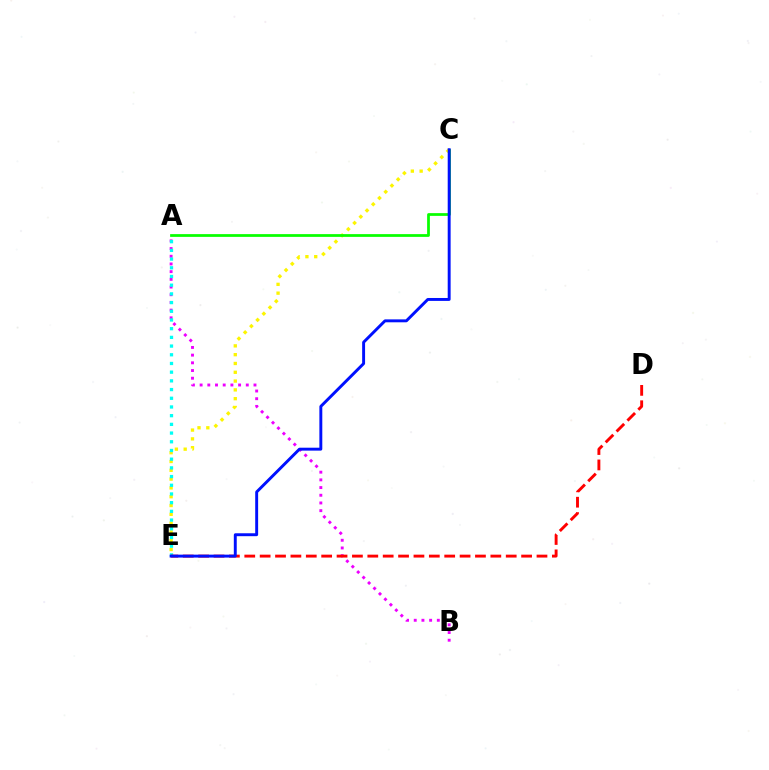{('A', 'B'): [{'color': '#ee00ff', 'line_style': 'dotted', 'thickness': 2.09}], ('C', 'E'): [{'color': '#fcf500', 'line_style': 'dotted', 'thickness': 2.39}, {'color': '#0010ff', 'line_style': 'solid', 'thickness': 2.1}], ('A', 'C'): [{'color': '#08ff00', 'line_style': 'solid', 'thickness': 1.98}], ('A', 'E'): [{'color': '#00fff6', 'line_style': 'dotted', 'thickness': 2.36}], ('D', 'E'): [{'color': '#ff0000', 'line_style': 'dashed', 'thickness': 2.09}]}